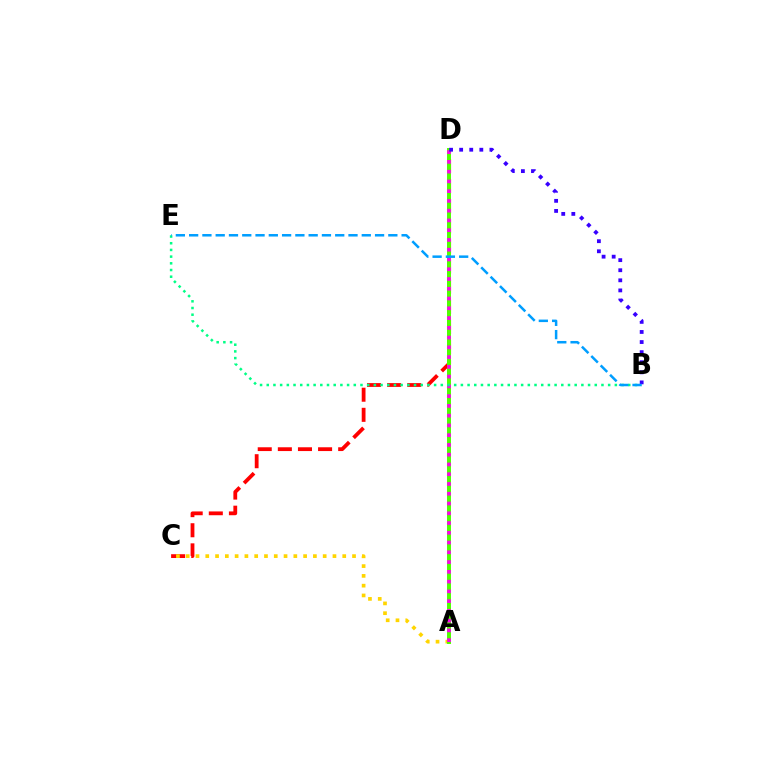{('C', 'D'): [{'color': '#ff0000', 'line_style': 'dashed', 'thickness': 2.73}], ('A', 'C'): [{'color': '#ffd500', 'line_style': 'dotted', 'thickness': 2.66}], ('A', 'D'): [{'color': '#4fff00', 'line_style': 'solid', 'thickness': 2.85}, {'color': '#ff00ed', 'line_style': 'dotted', 'thickness': 2.65}], ('B', 'E'): [{'color': '#00ff86', 'line_style': 'dotted', 'thickness': 1.82}, {'color': '#009eff', 'line_style': 'dashed', 'thickness': 1.8}], ('B', 'D'): [{'color': '#3700ff', 'line_style': 'dotted', 'thickness': 2.74}]}